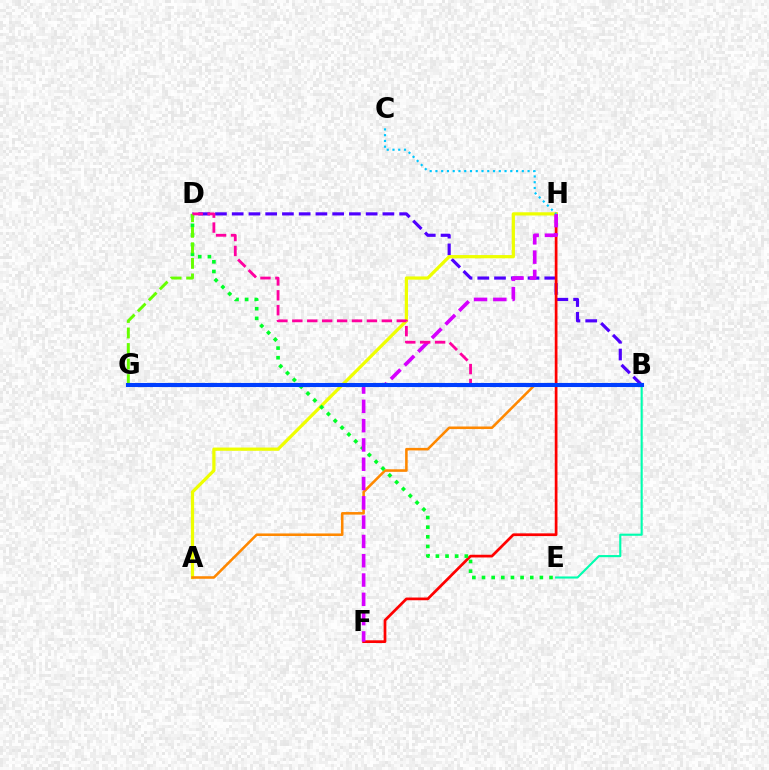{('B', 'D'): [{'color': '#4f00ff', 'line_style': 'dashed', 'thickness': 2.27}, {'color': '#ff00a0', 'line_style': 'dashed', 'thickness': 2.03}], ('F', 'H'): [{'color': '#ff0000', 'line_style': 'solid', 'thickness': 1.96}, {'color': '#d600ff', 'line_style': 'dashed', 'thickness': 2.62}], ('A', 'H'): [{'color': '#eeff00', 'line_style': 'solid', 'thickness': 2.33}], ('A', 'B'): [{'color': '#ff8800', 'line_style': 'solid', 'thickness': 1.84}], ('D', 'E'): [{'color': '#00ff27', 'line_style': 'dotted', 'thickness': 2.62}], ('D', 'G'): [{'color': '#66ff00', 'line_style': 'dashed', 'thickness': 2.11}], ('B', 'E'): [{'color': '#00ffaf', 'line_style': 'solid', 'thickness': 1.53}], ('C', 'H'): [{'color': '#00c7ff', 'line_style': 'dotted', 'thickness': 1.56}], ('B', 'G'): [{'color': '#003fff', 'line_style': 'solid', 'thickness': 2.94}]}